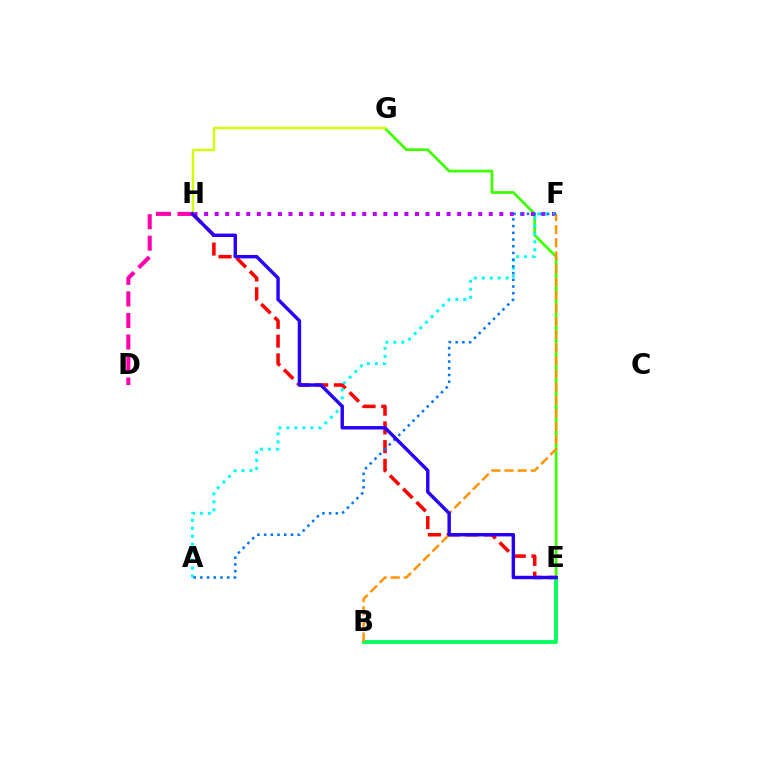{('E', 'G'): [{'color': '#3dff00', 'line_style': 'solid', 'thickness': 1.97}], ('D', 'H'): [{'color': '#ff00ac', 'line_style': 'dashed', 'thickness': 2.92}], ('F', 'H'): [{'color': '#b900ff', 'line_style': 'dotted', 'thickness': 2.86}], ('E', 'H'): [{'color': '#ff0000', 'line_style': 'dashed', 'thickness': 2.55}, {'color': '#2500ff', 'line_style': 'solid', 'thickness': 2.46}], ('B', 'E'): [{'color': '#00ff5c', 'line_style': 'solid', 'thickness': 2.74}], ('A', 'F'): [{'color': '#00fff6', 'line_style': 'dotted', 'thickness': 2.17}, {'color': '#0074ff', 'line_style': 'dotted', 'thickness': 1.82}], ('B', 'F'): [{'color': '#ff9400', 'line_style': 'dashed', 'thickness': 1.78}], ('G', 'H'): [{'color': '#d1ff00', 'line_style': 'solid', 'thickness': 1.73}]}